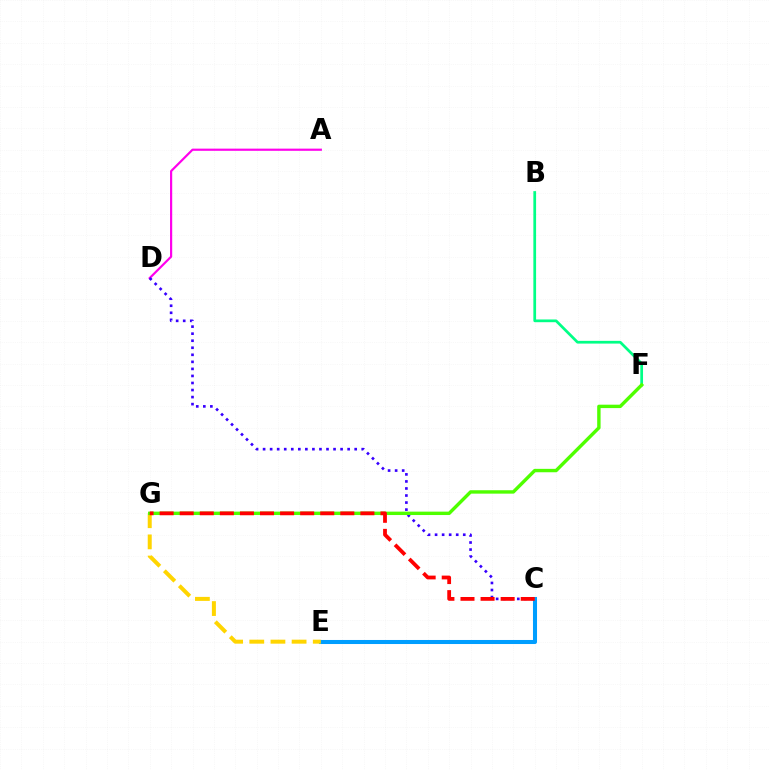{('C', 'E'): [{'color': '#009eff', 'line_style': 'solid', 'thickness': 2.91}], ('A', 'D'): [{'color': '#ff00ed', 'line_style': 'solid', 'thickness': 1.57}], ('B', 'F'): [{'color': '#00ff86', 'line_style': 'solid', 'thickness': 1.96}], ('E', 'G'): [{'color': '#ffd500', 'line_style': 'dashed', 'thickness': 2.87}], ('C', 'D'): [{'color': '#3700ff', 'line_style': 'dotted', 'thickness': 1.91}], ('F', 'G'): [{'color': '#4fff00', 'line_style': 'solid', 'thickness': 2.45}], ('C', 'G'): [{'color': '#ff0000', 'line_style': 'dashed', 'thickness': 2.73}]}